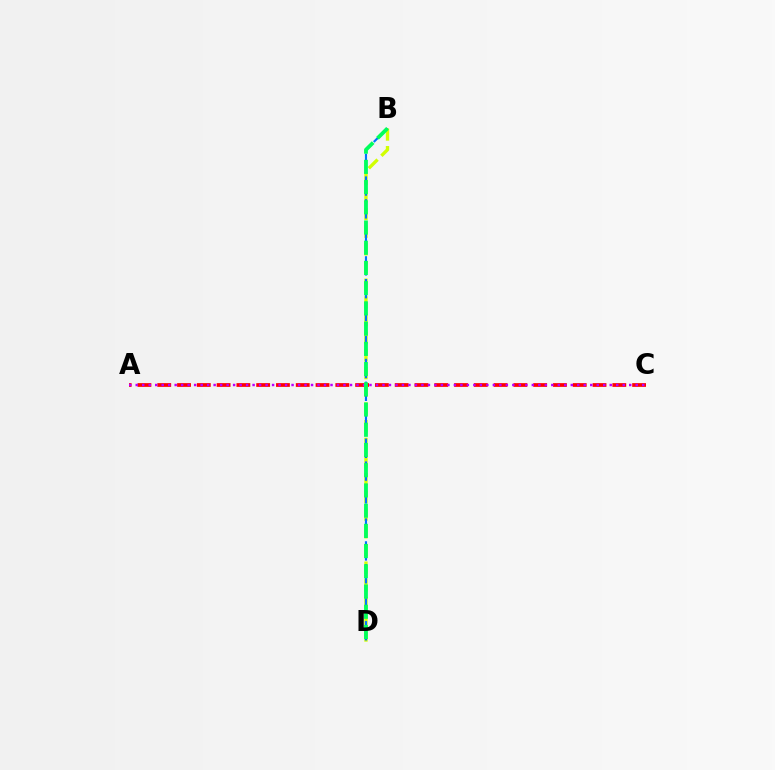{('A', 'C'): [{'color': '#ff0000', 'line_style': 'dashed', 'thickness': 2.69}, {'color': '#b900ff', 'line_style': 'dotted', 'thickness': 1.76}], ('B', 'D'): [{'color': '#d1ff00', 'line_style': 'dashed', 'thickness': 2.4}, {'color': '#0074ff', 'line_style': 'dashed', 'thickness': 1.55}, {'color': '#00ff5c', 'line_style': 'dashed', 'thickness': 2.75}]}